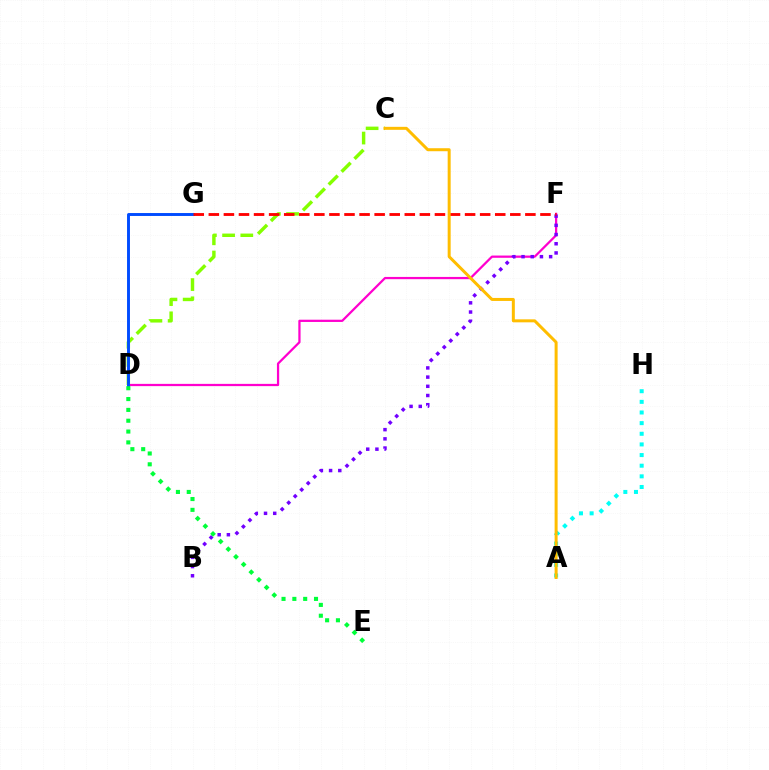{('D', 'F'): [{'color': '#ff00cf', 'line_style': 'solid', 'thickness': 1.62}], ('B', 'F'): [{'color': '#7200ff', 'line_style': 'dotted', 'thickness': 2.5}], ('C', 'D'): [{'color': '#84ff00', 'line_style': 'dashed', 'thickness': 2.47}], ('D', 'G'): [{'color': '#004bff', 'line_style': 'solid', 'thickness': 2.1}], ('A', 'H'): [{'color': '#00fff6', 'line_style': 'dotted', 'thickness': 2.89}], ('F', 'G'): [{'color': '#ff0000', 'line_style': 'dashed', 'thickness': 2.05}], ('D', 'E'): [{'color': '#00ff39', 'line_style': 'dotted', 'thickness': 2.94}], ('A', 'C'): [{'color': '#ffbd00', 'line_style': 'solid', 'thickness': 2.16}]}